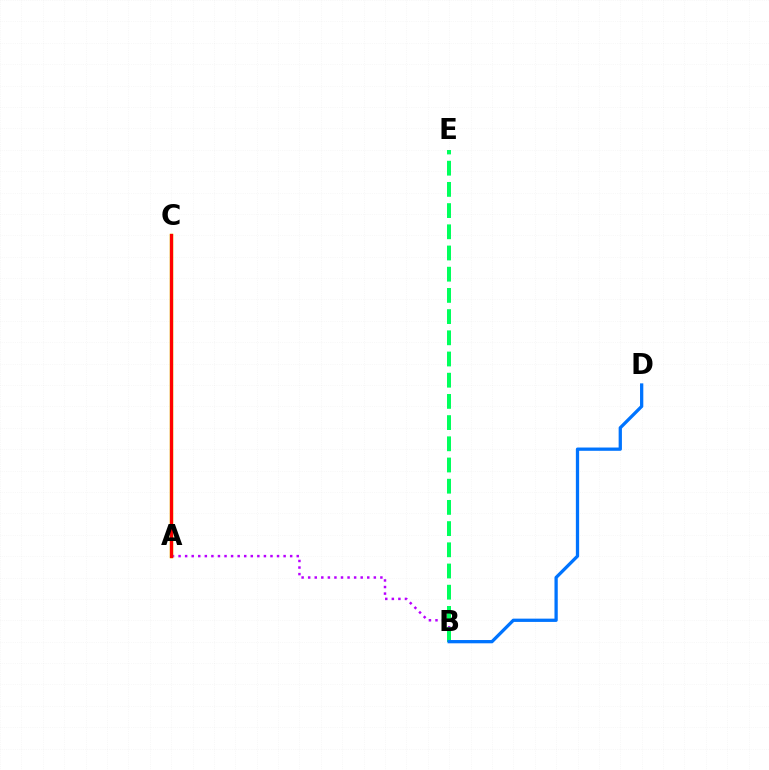{('A', 'B'): [{'color': '#b900ff', 'line_style': 'dotted', 'thickness': 1.78}], ('A', 'C'): [{'color': '#d1ff00', 'line_style': 'solid', 'thickness': 2.5}, {'color': '#ff0000', 'line_style': 'solid', 'thickness': 2.35}], ('B', 'E'): [{'color': '#00ff5c', 'line_style': 'dashed', 'thickness': 2.88}], ('B', 'D'): [{'color': '#0074ff', 'line_style': 'solid', 'thickness': 2.36}]}